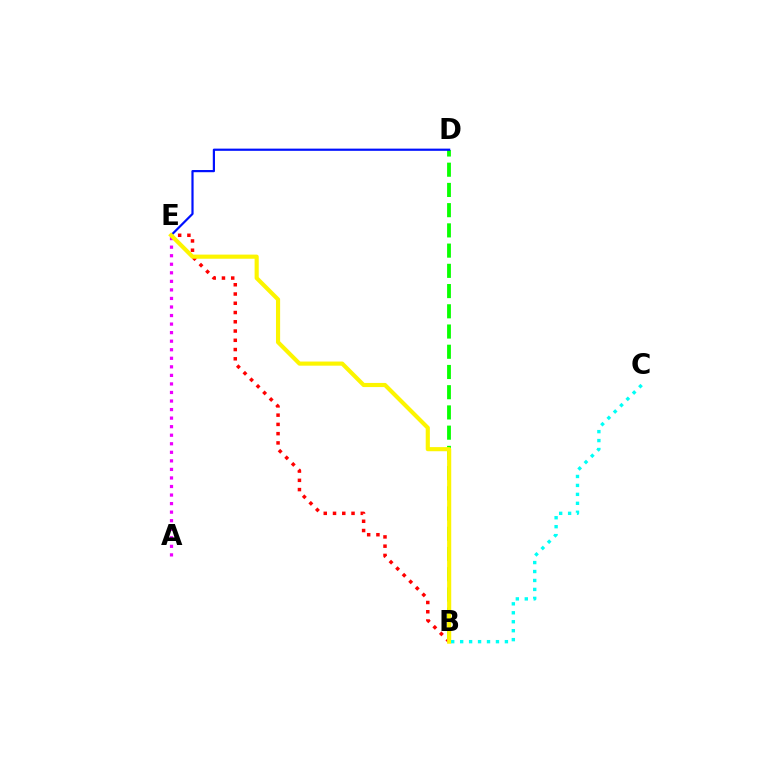{('B', 'D'): [{'color': '#08ff00', 'line_style': 'dashed', 'thickness': 2.75}], ('B', 'E'): [{'color': '#ff0000', 'line_style': 'dotted', 'thickness': 2.52}, {'color': '#fcf500', 'line_style': 'solid', 'thickness': 2.97}], ('A', 'E'): [{'color': '#ee00ff', 'line_style': 'dotted', 'thickness': 2.32}], ('D', 'E'): [{'color': '#0010ff', 'line_style': 'solid', 'thickness': 1.58}], ('B', 'C'): [{'color': '#00fff6', 'line_style': 'dotted', 'thickness': 2.43}]}